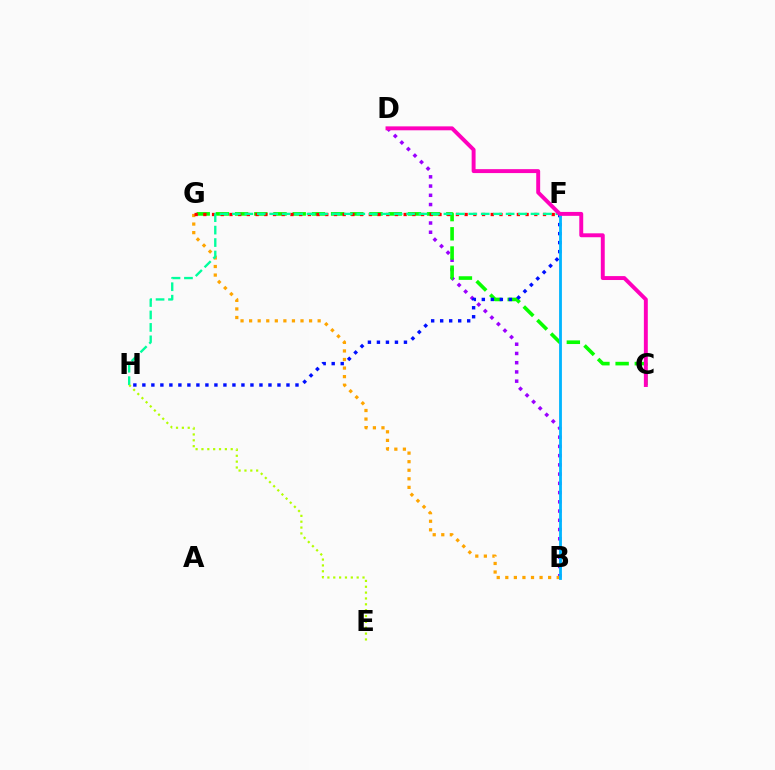{('B', 'D'): [{'color': '#9b00ff', 'line_style': 'dotted', 'thickness': 2.51}], ('B', 'G'): [{'color': '#ffa500', 'line_style': 'dotted', 'thickness': 2.33}], ('C', 'G'): [{'color': '#08ff00', 'line_style': 'dashed', 'thickness': 2.61}], ('F', 'G'): [{'color': '#ff0000', 'line_style': 'dotted', 'thickness': 2.37}], ('F', 'H'): [{'color': '#0010ff', 'line_style': 'dotted', 'thickness': 2.45}, {'color': '#00ff9d', 'line_style': 'dashed', 'thickness': 1.69}], ('B', 'F'): [{'color': '#00b5ff', 'line_style': 'solid', 'thickness': 2.03}], ('C', 'D'): [{'color': '#ff00bd', 'line_style': 'solid', 'thickness': 2.83}], ('E', 'H'): [{'color': '#b3ff00', 'line_style': 'dotted', 'thickness': 1.59}]}